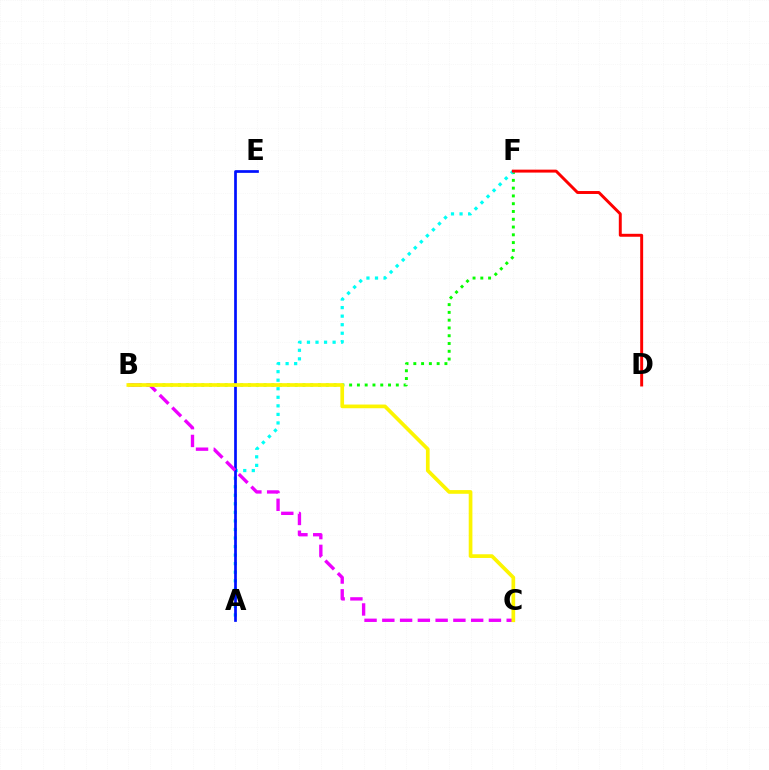{('B', 'F'): [{'color': '#08ff00', 'line_style': 'dotted', 'thickness': 2.11}], ('A', 'F'): [{'color': '#00fff6', 'line_style': 'dotted', 'thickness': 2.32}], ('D', 'F'): [{'color': '#ff0000', 'line_style': 'solid', 'thickness': 2.12}], ('A', 'E'): [{'color': '#0010ff', 'line_style': 'solid', 'thickness': 1.95}], ('B', 'C'): [{'color': '#ee00ff', 'line_style': 'dashed', 'thickness': 2.41}, {'color': '#fcf500', 'line_style': 'solid', 'thickness': 2.66}]}